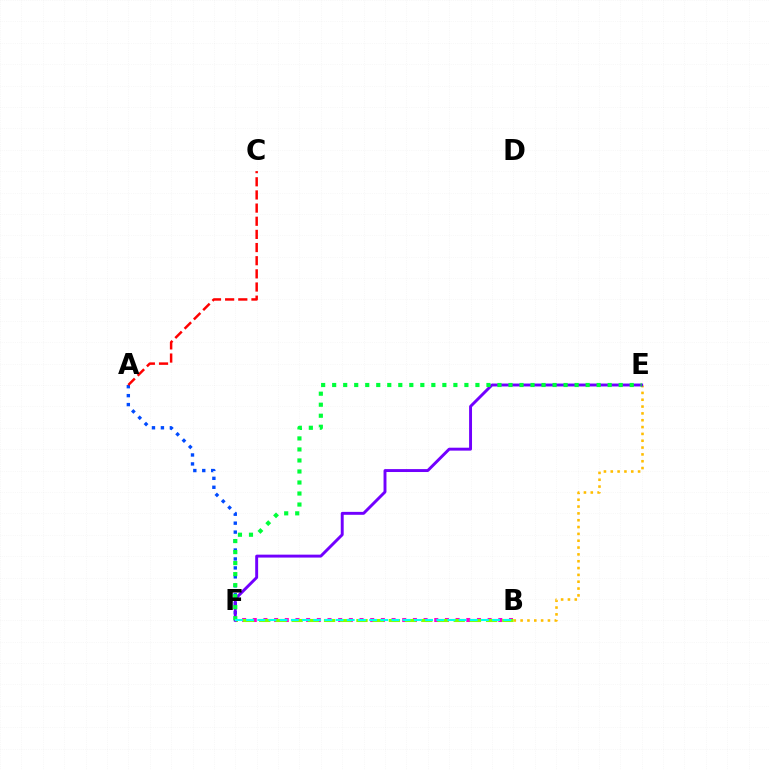{('A', 'F'): [{'color': '#004bff', 'line_style': 'dotted', 'thickness': 2.43}], ('A', 'C'): [{'color': '#ff0000', 'line_style': 'dashed', 'thickness': 1.79}], ('B', 'F'): [{'color': '#ff00cf', 'line_style': 'dotted', 'thickness': 2.9}, {'color': '#84ff00', 'line_style': 'dashed', 'thickness': 2.2}, {'color': '#00fff6', 'line_style': 'dashed', 'thickness': 1.52}], ('B', 'E'): [{'color': '#ffbd00', 'line_style': 'dotted', 'thickness': 1.86}], ('E', 'F'): [{'color': '#7200ff', 'line_style': 'solid', 'thickness': 2.11}, {'color': '#00ff39', 'line_style': 'dotted', 'thickness': 2.99}]}